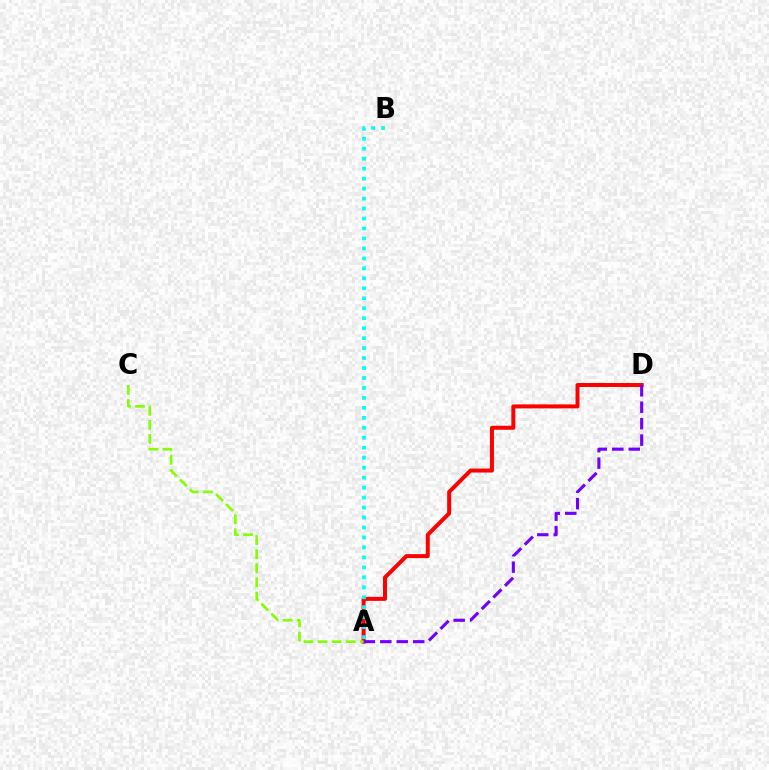{('A', 'D'): [{'color': '#ff0000', 'line_style': 'solid', 'thickness': 2.87}, {'color': '#7200ff', 'line_style': 'dashed', 'thickness': 2.23}], ('A', 'C'): [{'color': '#84ff00', 'line_style': 'dashed', 'thickness': 1.91}], ('A', 'B'): [{'color': '#00fff6', 'line_style': 'dotted', 'thickness': 2.71}]}